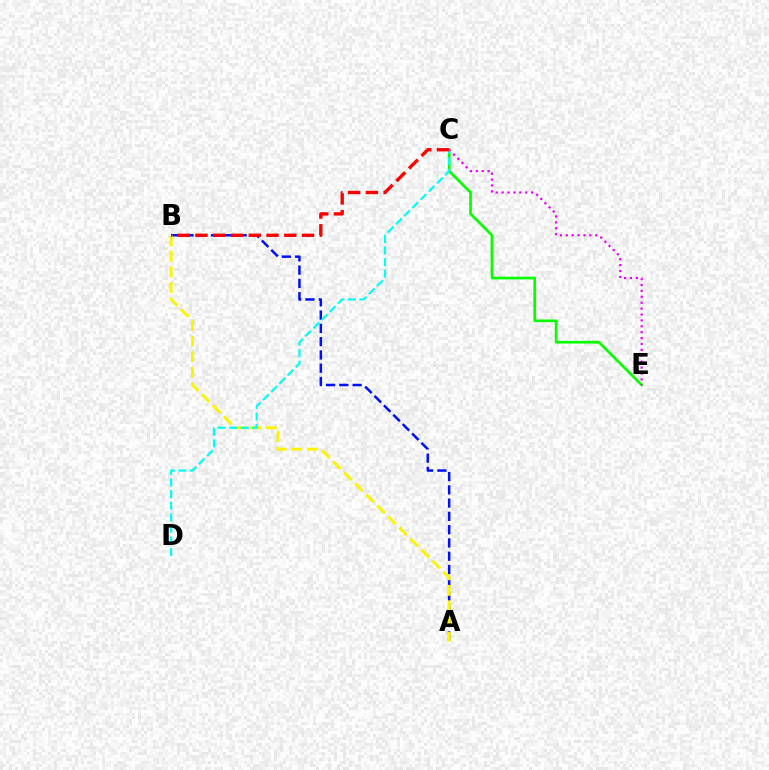{('A', 'B'): [{'color': '#0010ff', 'line_style': 'dashed', 'thickness': 1.8}, {'color': '#fcf500', 'line_style': 'dashed', 'thickness': 2.12}], ('C', 'E'): [{'color': '#08ff00', 'line_style': 'solid', 'thickness': 1.94}, {'color': '#ee00ff', 'line_style': 'dotted', 'thickness': 1.6}], ('C', 'D'): [{'color': '#00fff6', 'line_style': 'dashed', 'thickness': 1.57}], ('B', 'C'): [{'color': '#ff0000', 'line_style': 'dashed', 'thickness': 2.41}]}